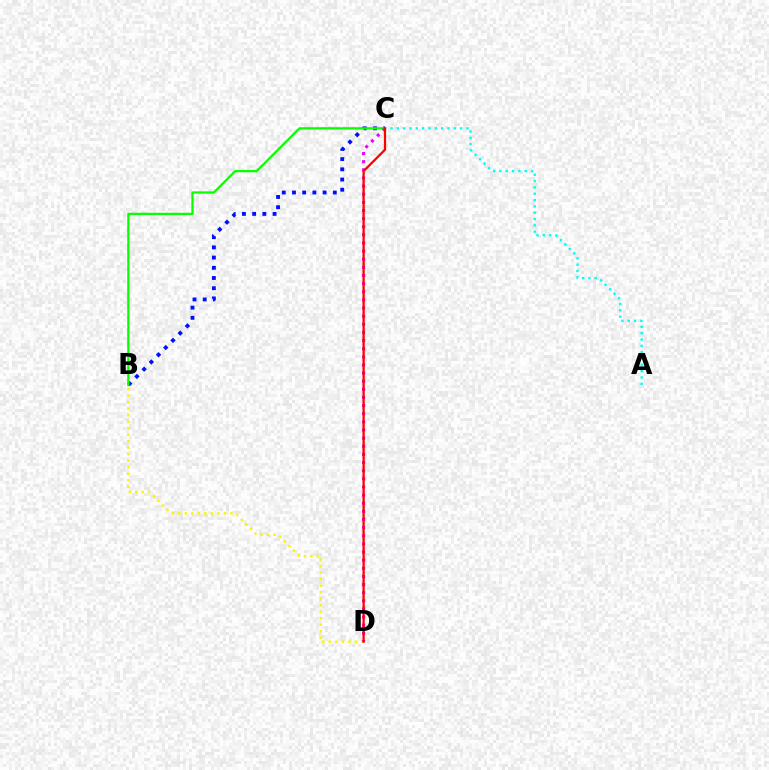{('B', 'C'): [{'color': '#0010ff', 'line_style': 'dotted', 'thickness': 2.77}, {'color': '#08ff00', 'line_style': 'solid', 'thickness': 1.62}], ('B', 'D'): [{'color': '#fcf500', 'line_style': 'dotted', 'thickness': 1.77}], ('C', 'D'): [{'color': '#ee00ff', 'line_style': 'dotted', 'thickness': 2.21}, {'color': '#ff0000', 'line_style': 'solid', 'thickness': 1.62}], ('A', 'C'): [{'color': '#00fff6', 'line_style': 'dotted', 'thickness': 1.72}]}